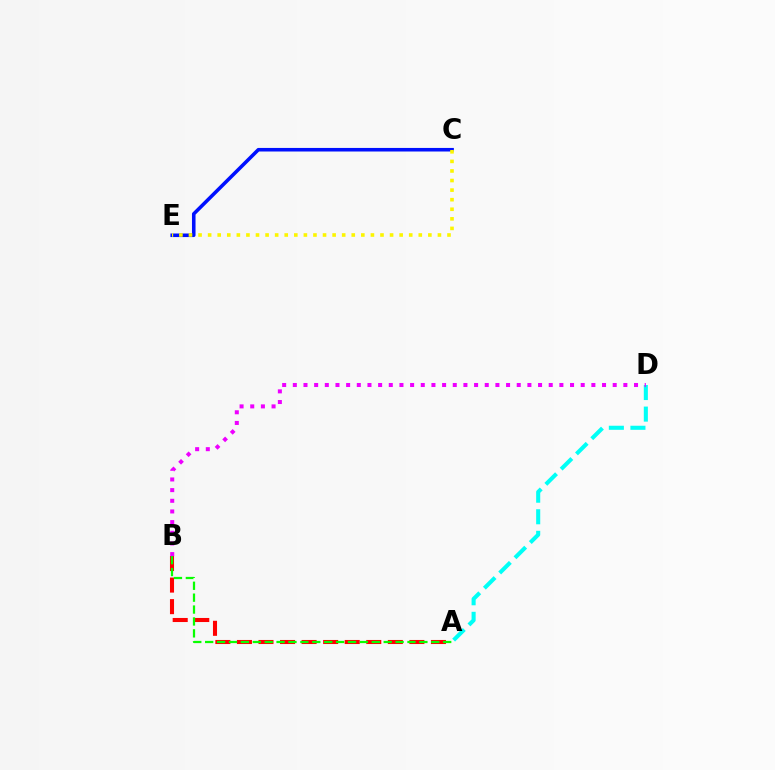{('A', 'B'): [{'color': '#ff0000', 'line_style': 'dashed', 'thickness': 2.93}, {'color': '#08ff00', 'line_style': 'dashed', 'thickness': 1.62}], ('C', 'E'): [{'color': '#0010ff', 'line_style': 'solid', 'thickness': 2.57}, {'color': '#fcf500', 'line_style': 'dotted', 'thickness': 2.6}], ('A', 'D'): [{'color': '#00fff6', 'line_style': 'dashed', 'thickness': 2.93}], ('B', 'D'): [{'color': '#ee00ff', 'line_style': 'dotted', 'thickness': 2.9}]}